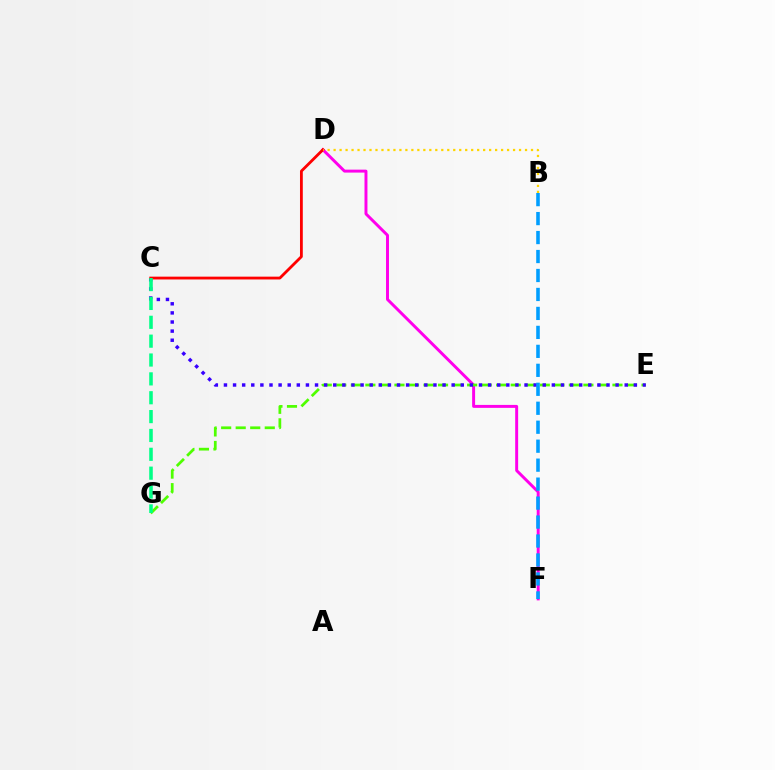{('D', 'F'): [{'color': '#ff00ed', 'line_style': 'solid', 'thickness': 2.12}], ('E', 'G'): [{'color': '#4fff00', 'line_style': 'dashed', 'thickness': 1.97}], ('C', 'E'): [{'color': '#3700ff', 'line_style': 'dotted', 'thickness': 2.47}], ('C', 'D'): [{'color': '#ff0000', 'line_style': 'solid', 'thickness': 2.02}], ('B', 'D'): [{'color': '#ffd500', 'line_style': 'dotted', 'thickness': 1.63}], ('C', 'G'): [{'color': '#00ff86', 'line_style': 'dashed', 'thickness': 2.56}], ('B', 'F'): [{'color': '#009eff', 'line_style': 'dashed', 'thickness': 2.58}]}